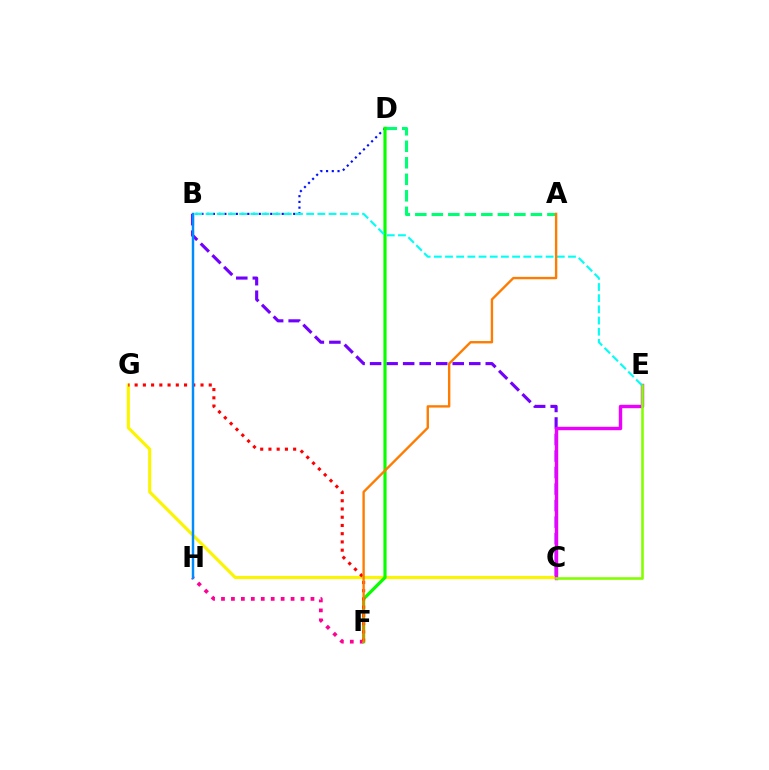{('A', 'D'): [{'color': '#00ff74', 'line_style': 'dashed', 'thickness': 2.24}], ('B', 'C'): [{'color': '#7200ff', 'line_style': 'dashed', 'thickness': 2.24}], ('B', 'D'): [{'color': '#0010ff', 'line_style': 'dotted', 'thickness': 1.56}], ('F', 'H'): [{'color': '#ff0094', 'line_style': 'dotted', 'thickness': 2.7}], ('C', 'G'): [{'color': '#fcf500', 'line_style': 'solid', 'thickness': 2.24}], ('C', 'E'): [{'color': '#ee00ff', 'line_style': 'solid', 'thickness': 2.45}, {'color': '#84ff00', 'line_style': 'solid', 'thickness': 1.88}], ('D', 'F'): [{'color': '#08ff00', 'line_style': 'solid', 'thickness': 2.3}], ('B', 'E'): [{'color': '#00fff6', 'line_style': 'dashed', 'thickness': 1.52}], ('F', 'G'): [{'color': '#ff0000', 'line_style': 'dotted', 'thickness': 2.24}], ('A', 'F'): [{'color': '#ff7c00', 'line_style': 'solid', 'thickness': 1.71}], ('B', 'H'): [{'color': '#008cff', 'line_style': 'solid', 'thickness': 1.77}]}